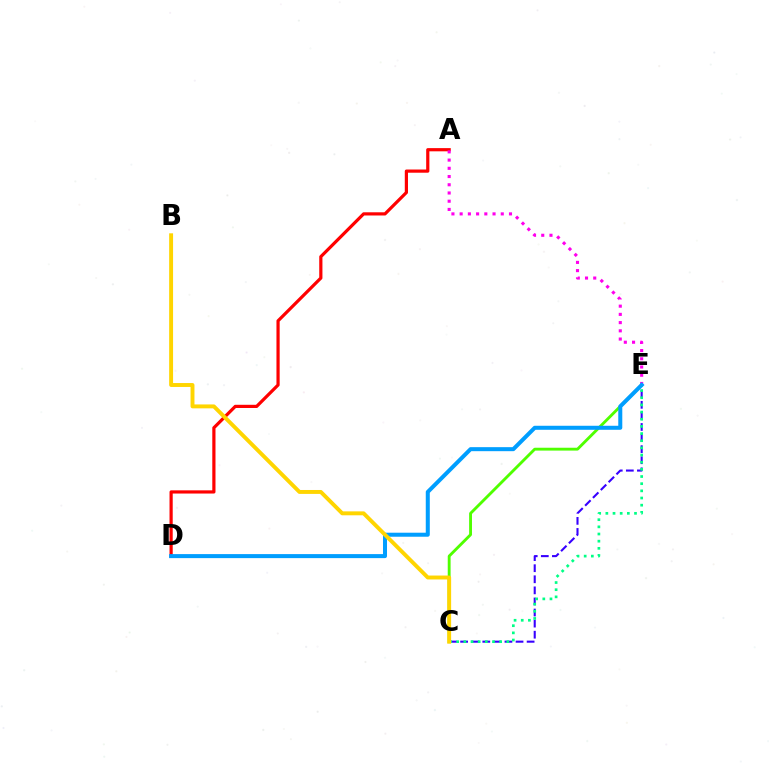{('C', 'E'): [{'color': '#4fff00', 'line_style': 'solid', 'thickness': 2.06}, {'color': '#3700ff', 'line_style': 'dashed', 'thickness': 1.51}, {'color': '#00ff86', 'line_style': 'dotted', 'thickness': 1.95}], ('A', 'D'): [{'color': '#ff0000', 'line_style': 'solid', 'thickness': 2.3}], ('A', 'E'): [{'color': '#ff00ed', 'line_style': 'dotted', 'thickness': 2.23}], ('D', 'E'): [{'color': '#009eff', 'line_style': 'solid', 'thickness': 2.89}], ('B', 'C'): [{'color': '#ffd500', 'line_style': 'solid', 'thickness': 2.82}]}